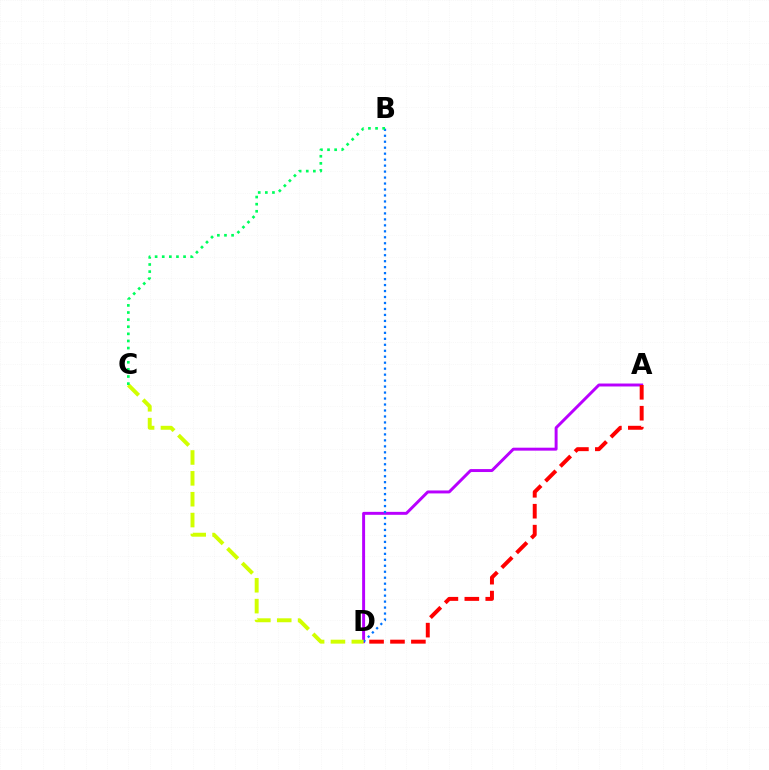{('A', 'D'): [{'color': '#b900ff', 'line_style': 'solid', 'thickness': 2.12}, {'color': '#ff0000', 'line_style': 'dashed', 'thickness': 2.84}], ('B', 'D'): [{'color': '#0074ff', 'line_style': 'dotted', 'thickness': 1.62}], ('C', 'D'): [{'color': '#d1ff00', 'line_style': 'dashed', 'thickness': 2.83}], ('B', 'C'): [{'color': '#00ff5c', 'line_style': 'dotted', 'thickness': 1.93}]}